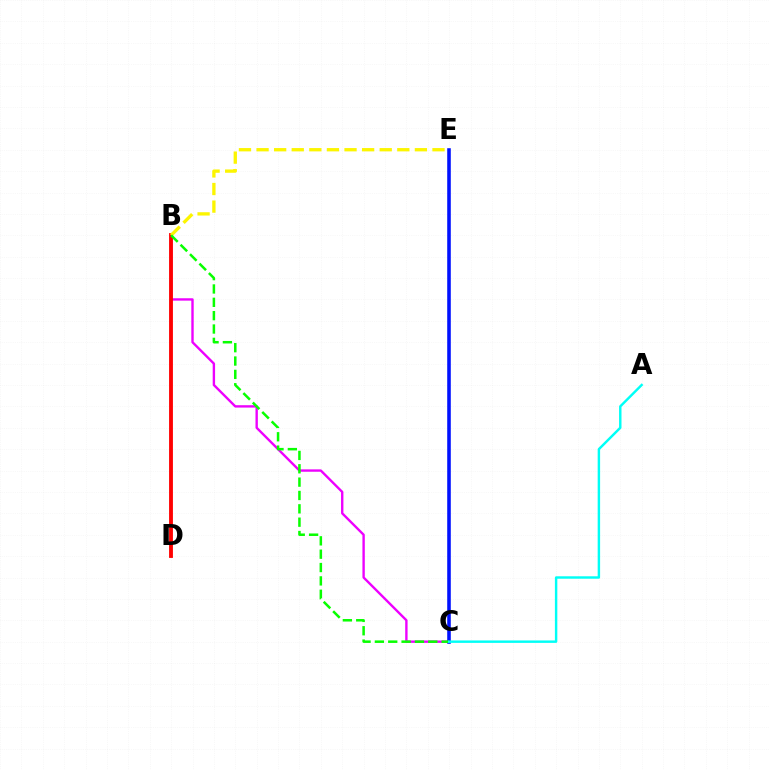{('B', 'C'): [{'color': '#ee00ff', 'line_style': 'solid', 'thickness': 1.71}, {'color': '#08ff00', 'line_style': 'dashed', 'thickness': 1.81}], ('B', 'D'): [{'color': '#ff0000', 'line_style': 'solid', 'thickness': 2.77}], ('B', 'E'): [{'color': '#fcf500', 'line_style': 'dashed', 'thickness': 2.39}], ('C', 'E'): [{'color': '#0010ff', 'line_style': 'solid', 'thickness': 2.57}], ('A', 'C'): [{'color': '#00fff6', 'line_style': 'solid', 'thickness': 1.75}]}